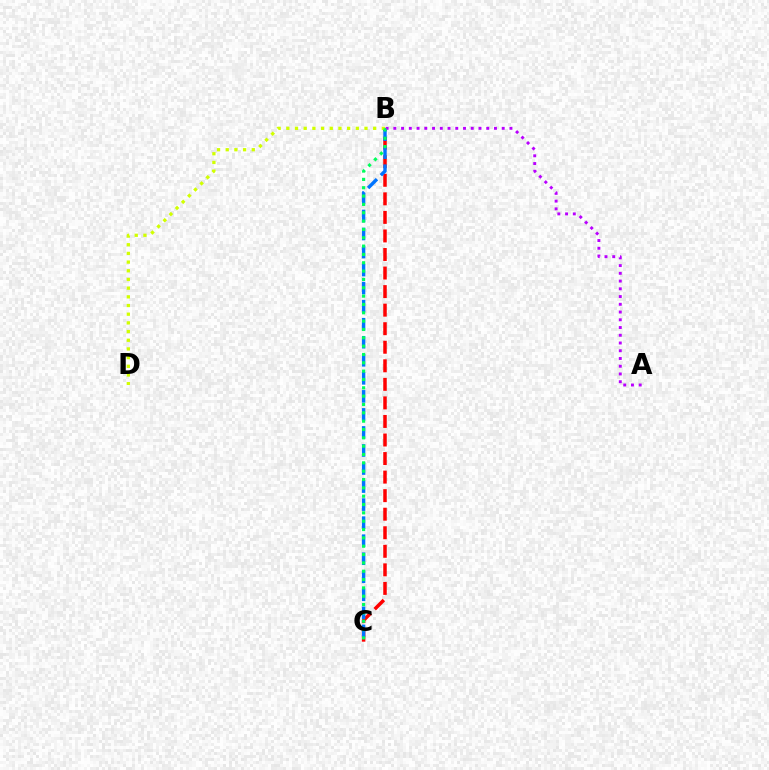{('B', 'C'): [{'color': '#ff0000', 'line_style': 'dashed', 'thickness': 2.52}, {'color': '#0074ff', 'line_style': 'dashed', 'thickness': 2.45}, {'color': '#00ff5c', 'line_style': 'dotted', 'thickness': 2.27}], ('B', 'D'): [{'color': '#d1ff00', 'line_style': 'dotted', 'thickness': 2.36}], ('A', 'B'): [{'color': '#b900ff', 'line_style': 'dotted', 'thickness': 2.1}]}